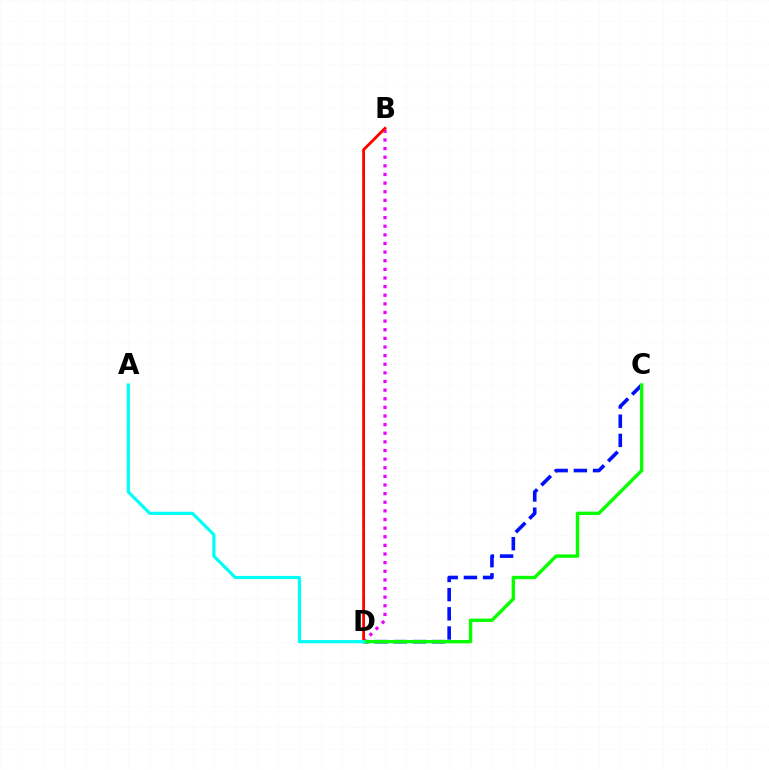{('C', 'D'): [{'color': '#0010ff', 'line_style': 'dashed', 'thickness': 2.61}, {'color': '#08ff00', 'line_style': 'solid', 'thickness': 2.44}], ('B', 'D'): [{'color': '#ee00ff', 'line_style': 'dotted', 'thickness': 2.34}, {'color': '#fcf500', 'line_style': 'dashed', 'thickness': 1.7}, {'color': '#ff0000', 'line_style': 'solid', 'thickness': 2.01}], ('A', 'D'): [{'color': '#00fff6', 'line_style': 'solid', 'thickness': 2.29}]}